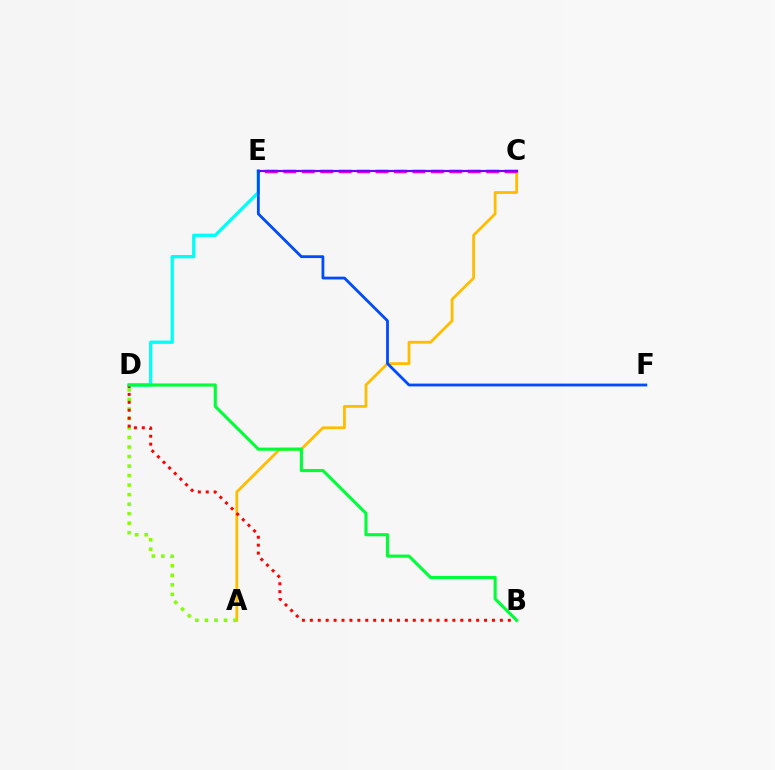{('A', 'C'): [{'color': '#ffbd00', 'line_style': 'solid', 'thickness': 2.02}], ('D', 'E'): [{'color': '#00fff6', 'line_style': 'solid', 'thickness': 2.38}], ('A', 'D'): [{'color': '#84ff00', 'line_style': 'dotted', 'thickness': 2.59}], ('C', 'E'): [{'color': '#ff00cf', 'line_style': 'dashed', 'thickness': 2.5}, {'color': '#7200ff', 'line_style': 'solid', 'thickness': 1.57}], ('B', 'D'): [{'color': '#ff0000', 'line_style': 'dotted', 'thickness': 2.15}, {'color': '#00ff39', 'line_style': 'solid', 'thickness': 2.25}], ('E', 'F'): [{'color': '#004bff', 'line_style': 'solid', 'thickness': 2.02}]}